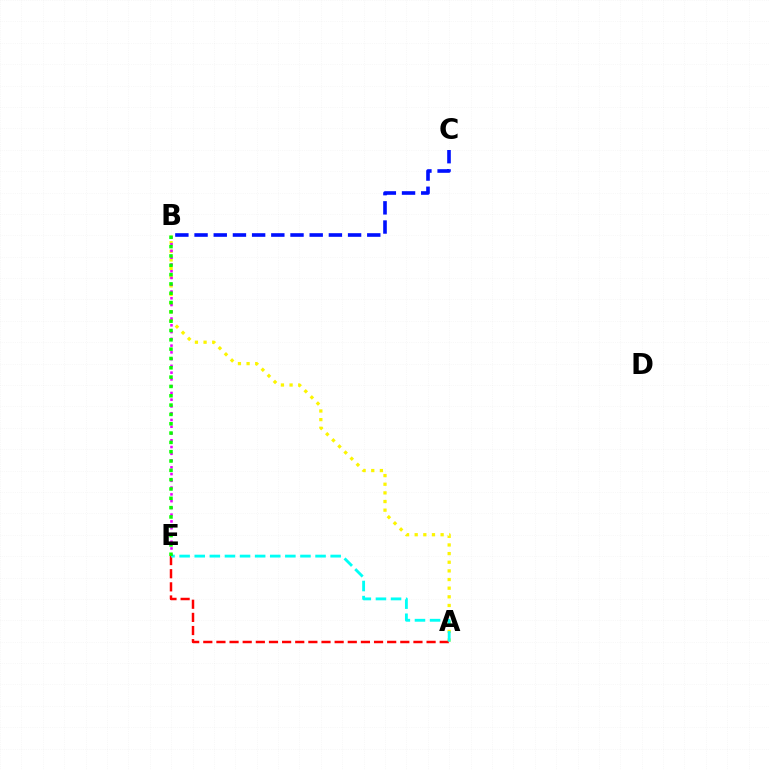{('A', 'B'): [{'color': '#fcf500', 'line_style': 'dotted', 'thickness': 2.35}], ('B', 'E'): [{'color': '#ee00ff', 'line_style': 'dotted', 'thickness': 1.84}, {'color': '#08ff00', 'line_style': 'dotted', 'thickness': 2.53}], ('A', 'E'): [{'color': '#ff0000', 'line_style': 'dashed', 'thickness': 1.78}, {'color': '#00fff6', 'line_style': 'dashed', 'thickness': 2.05}], ('B', 'C'): [{'color': '#0010ff', 'line_style': 'dashed', 'thickness': 2.61}]}